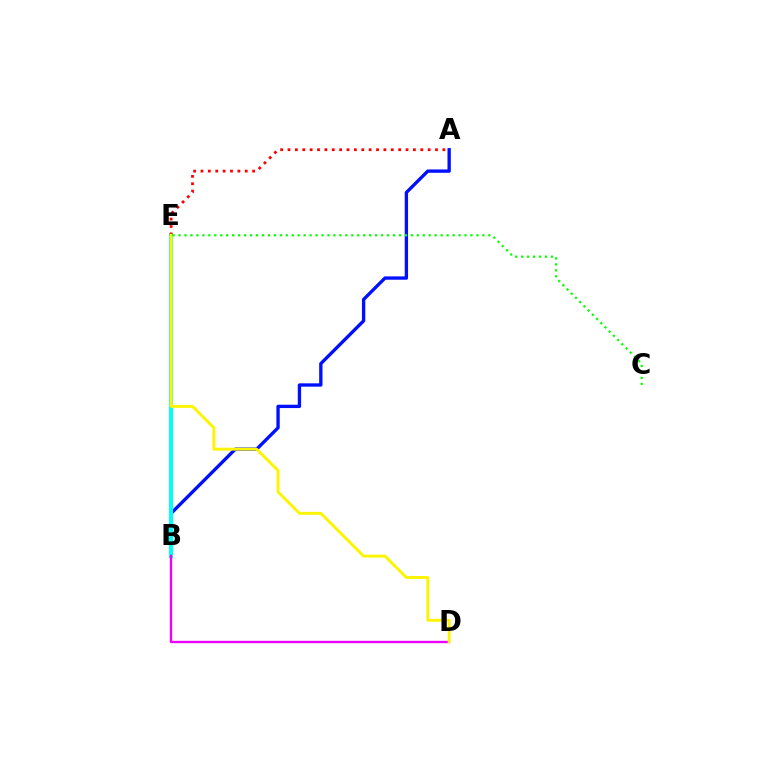{('A', 'B'): [{'color': '#0010ff', 'line_style': 'solid', 'thickness': 2.4}], ('B', 'E'): [{'color': '#00fff6', 'line_style': 'solid', 'thickness': 2.88}], ('A', 'E'): [{'color': '#ff0000', 'line_style': 'dotted', 'thickness': 2.0}], ('B', 'D'): [{'color': '#ee00ff', 'line_style': 'solid', 'thickness': 1.69}], ('D', 'E'): [{'color': '#fcf500', 'line_style': 'solid', 'thickness': 2.1}], ('C', 'E'): [{'color': '#08ff00', 'line_style': 'dotted', 'thickness': 1.62}]}